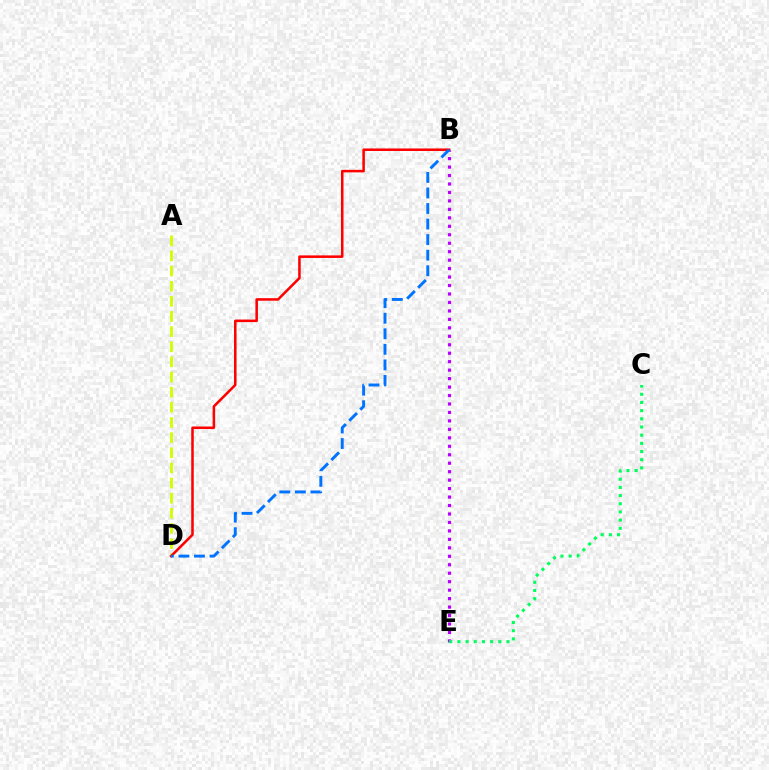{('B', 'E'): [{'color': '#b900ff', 'line_style': 'dotted', 'thickness': 2.3}], ('A', 'D'): [{'color': '#d1ff00', 'line_style': 'dashed', 'thickness': 2.06}], ('B', 'D'): [{'color': '#ff0000', 'line_style': 'solid', 'thickness': 1.83}, {'color': '#0074ff', 'line_style': 'dashed', 'thickness': 2.11}], ('C', 'E'): [{'color': '#00ff5c', 'line_style': 'dotted', 'thickness': 2.22}]}